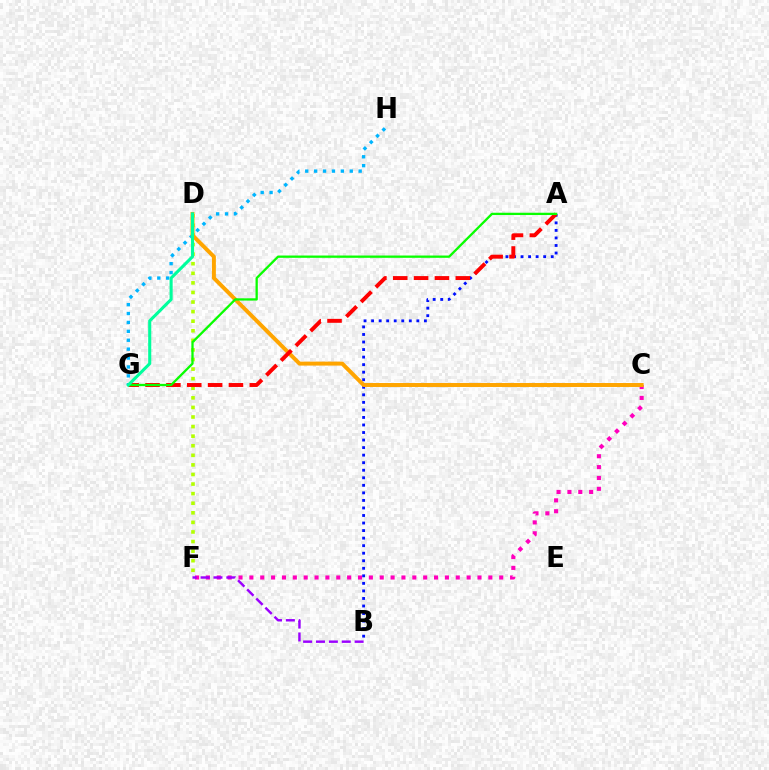{('D', 'F'): [{'color': '#b3ff00', 'line_style': 'dotted', 'thickness': 2.6}], ('A', 'B'): [{'color': '#0010ff', 'line_style': 'dotted', 'thickness': 2.05}], ('G', 'H'): [{'color': '#00b5ff', 'line_style': 'dotted', 'thickness': 2.42}], ('C', 'F'): [{'color': '#ff00bd', 'line_style': 'dotted', 'thickness': 2.95}], ('C', 'D'): [{'color': '#ffa500', 'line_style': 'solid', 'thickness': 2.86}], ('A', 'G'): [{'color': '#ff0000', 'line_style': 'dashed', 'thickness': 2.83}, {'color': '#08ff00', 'line_style': 'solid', 'thickness': 1.65}], ('B', 'F'): [{'color': '#9b00ff', 'line_style': 'dashed', 'thickness': 1.75}], ('D', 'G'): [{'color': '#00ff9d', 'line_style': 'solid', 'thickness': 2.22}]}